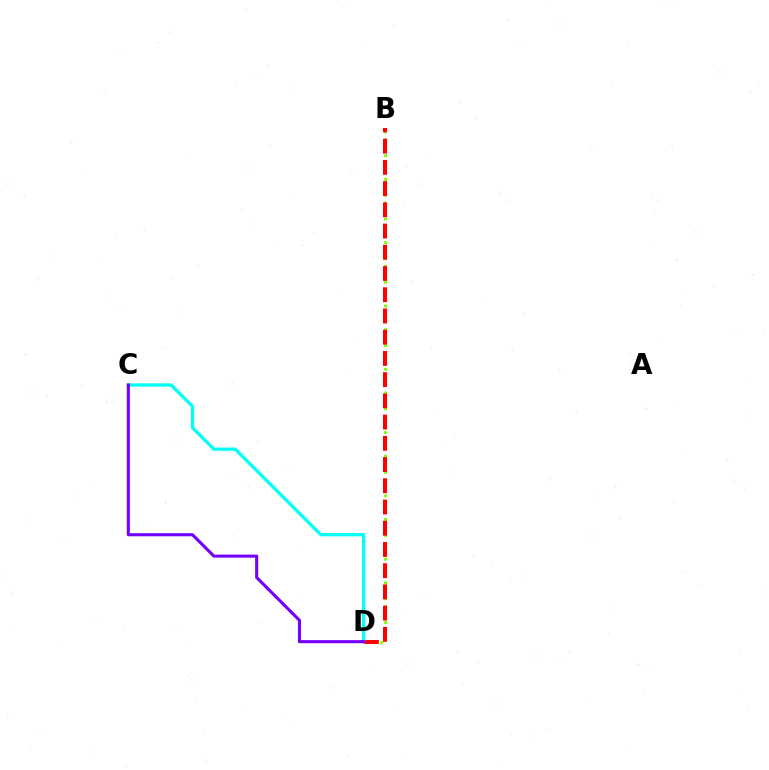{('B', 'D'): [{'color': '#84ff00', 'line_style': 'dotted', 'thickness': 2.15}, {'color': '#ff0000', 'line_style': 'dashed', 'thickness': 2.88}], ('C', 'D'): [{'color': '#00fff6', 'line_style': 'solid', 'thickness': 2.34}, {'color': '#7200ff', 'line_style': 'solid', 'thickness': 2.21}]}